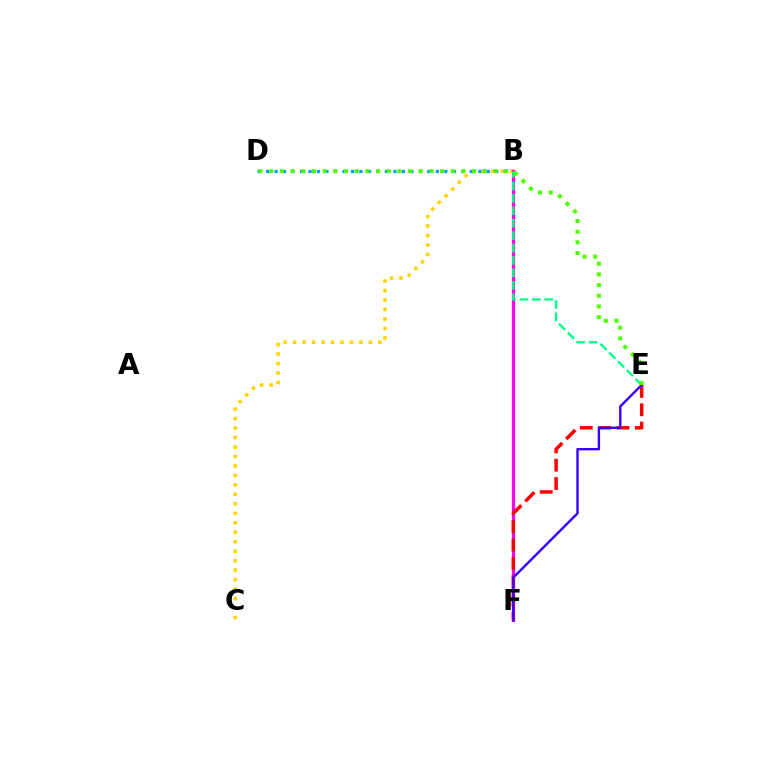{('B', 'C'): [{'color': '#ffd500', 'line_style': 'dotted', 'thickness': 2.57}], ('B', 'D'): [{'color': '#009eff', 'line_style': 'dotted', 'thickness': 2.31}], ('B', 'F'): [{'color': '#ff00ed', 'line_style': 'solid', 'thickness': 2.3}], ('B', 'E'): [{'color': '#00ff86', 'line_style': 'dashed', 'thickness': 1.69}], ('E', 'F'): [{'color': '#ff0000', 'line_style': 'dashed', 'thickness': 2.49}, {'color': '#3700ff', 'line_style': 'solid', 'thickness': 1.72}], ('D', 'E'): [{'color': '#4fff00', 'line_style': 'dotted', 'thickness': 2.9}]}